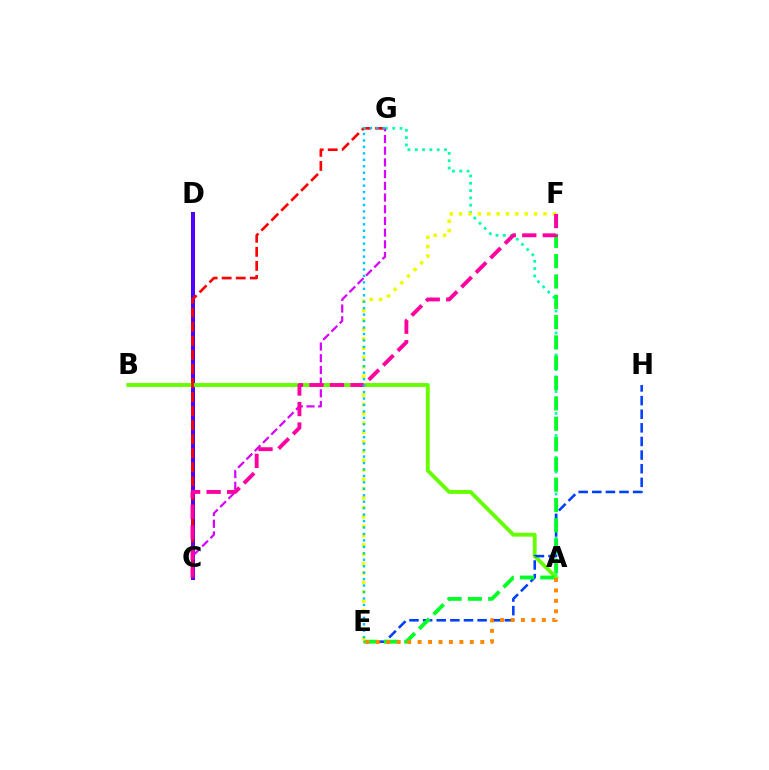{('C', 'D'): [{'color': '#4f00ff', 'line_style': 'solid', 'thickness': 2.88}], ('A', 'G'): [{'color': '#00ffaf', 'line_style': 'dotted', 'thickness': 1.99}], ('A', 'B'): [{'color': '#66ff00', 'line_style': 'solid', 'thickness': 2.78}], ('C', 'G'): [{'color': '#d600ff', 'line_style': 'dashed', 'thickness': 1.59}, {'color': '#ff0000', 'line_style': 'dashed', 'thickness': 1.91}], ('E', 'H'): [{'color': '#003fff', 'line_style': 'dashed', 'thickness': 1.85}], ('E', 'F'): [{'color': '#00ff27', 'line_style': 'dashed', 'thickness': 2.76}, {'color': '#eeff00', 'line_style': 'dotted', 'thickness': 2.55}], ('A', 'E'): [{'color': '#ff8800', 'line_style': 'dotted', 'thickness': 2.84}], ('C', 'F'): [{'color': '#ff00a0', 'line_style': 'dashed', 'thickness': 2.79}], ('E', 'G'): [{'color': '#00c7ff', 'line_style': 'dotted', 'thickness': 1.75}]}